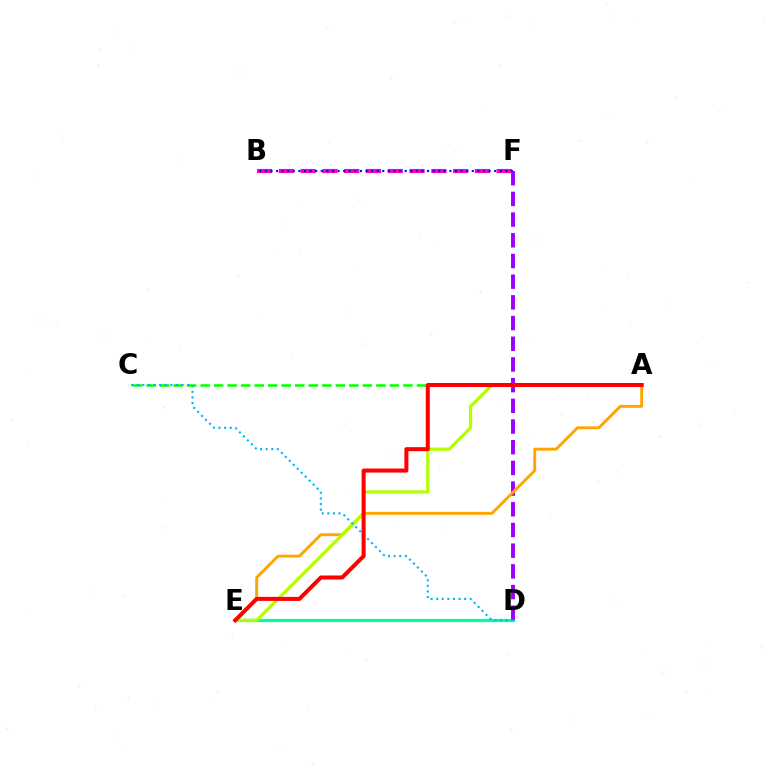{('B', 'F'): [{'color': '#ff00bd', 'line_style': 'dashed', 'thickness': 2.96}, {'color': '#0010ff', 'line_style': 'dotted', 'thickness': 1.52}], ('D', 'E'): [{'color': '#00ff9d', 'line_style': 'solid', 'thickness': 2.3}], ('A', 'C'): [{'color': '#08ff00', 'line_style': 'dashed', 'thickness': 1.84}], ('D', 'F'): [{'color': '#9b00ff', 'line_style': 'dashed', 'thickness': 2.81}], ('A', 'E'): [{'color': '#ffa500', 'line_style': 'solid', 'thickness': 2.1}, {'color': '#b3ff00', 'line_style': 'solid', 'thickness': 2.3}, {'color': '#ff0000', 'line_style': 'solid', 'thickness': 2.9}], ('C', 'D'): [{'color': '#00b5ff', 'line_style': 'dotted', 'thickness': 1.52}]}